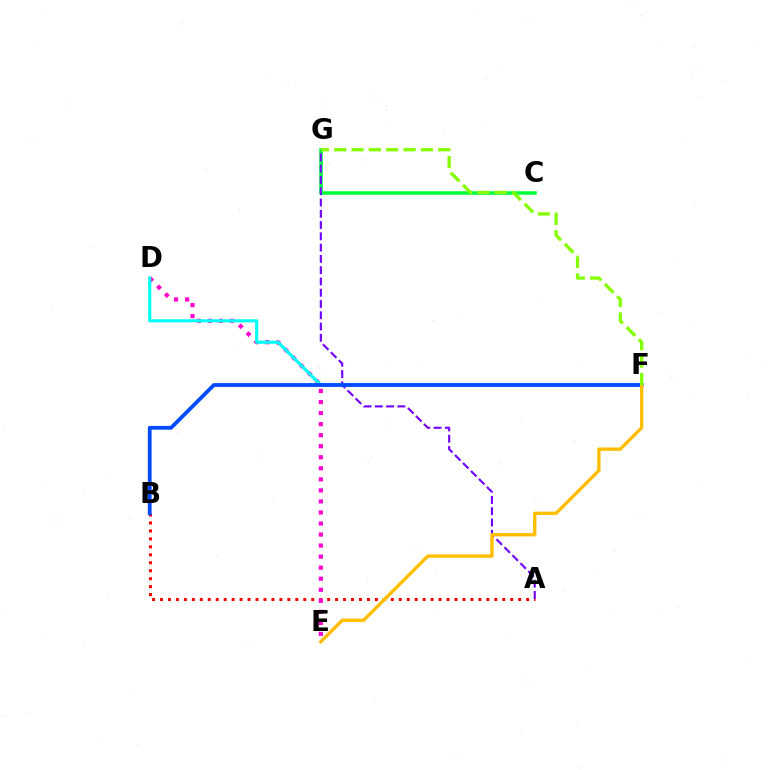{('A', 'B'): [{'color': '#ff0000', 'line_style': 'dotted', 'thickness': 2.16}], ('D', 'E'): [{'color': '#ff00cf', 'line_style': 'dotted', 'thickness': 3.0}], ('D', 'F'): [{'color': '#00fff6', 'line_style': 'solid', 'thickness': 2.24}], ('C', 'G'): [{'color': '#00ff39', 'line_style': 'solid', 'thickness': 2.53}], ('A', 'G'): [{'color': '#7200ff', 'line_style': 'dashed', 'thickness': 1.53}], ('B', 'F'): [{'color': '#004bff', 'line_style': 'solid', 'thickness': 2.74}], ('E', 'F'): [{'color': '#ffbd00', 'line_style': 'solid', 'thickness': 2.41}], ('F', 'G'): [{'color': '#84ff00', 'line_style': 'dashed', 'thickness': 2.36}]}